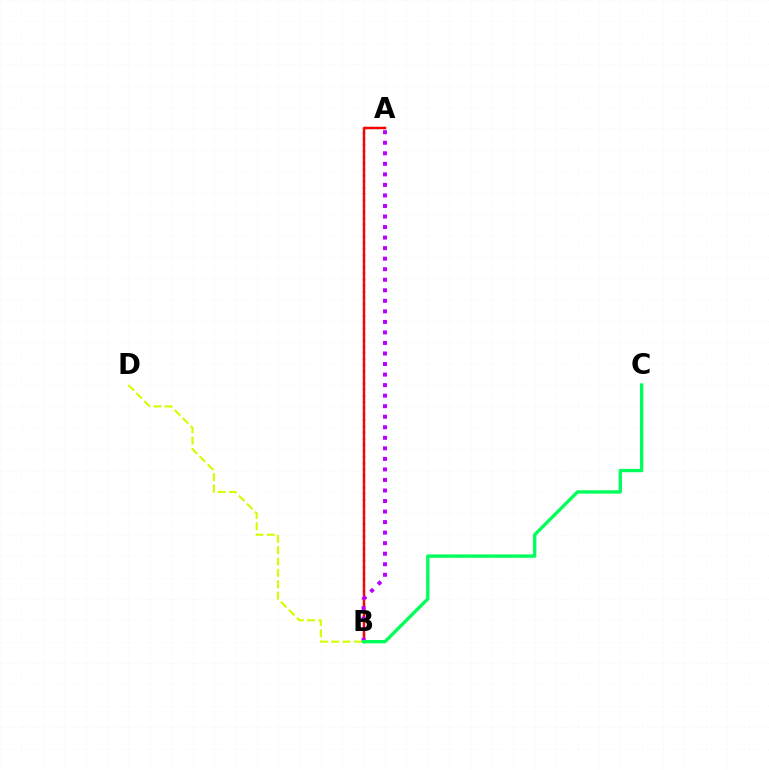{('A', 'B'): [{'color': '#0074ff', 'line_style': 'dotted', 'thickness': 1.66}, {'color': '#ff0000', 'line_style': 'solid', 'thickness': 1.76}, {'color': '#b900ff', 'line_style': 'dotted', 'thickness': 2.86}], ('B', 'D'): [{'color': '#d1ff00', 'line_style': 'dashed', 'thickness': 1.54}], ('B', 'C'): [{'color': '#00ff5c', 'line_style': 'solid', 'thickness': 2.4}]}